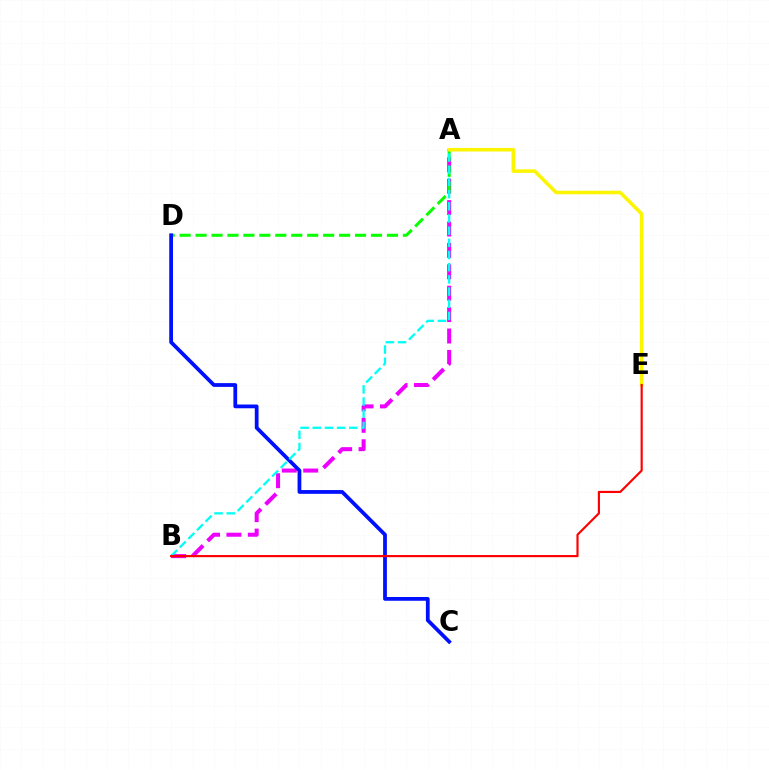{('A', 'B'): [{'color': '#ee00ff', 'line_style': 'dashed', 'thickness': 2.91}, {'color': '#00fff6', 'line_style': 'dashed', 'thickness': 1.65}], ('A', 'D'): [{'color': '#08ff00', 'line_style': 'dashed', 'thickness': 2.17}], ('A', 'E'): [{'color': '#fcf500', 'line_style': 'solid', 'thickness': 2.56}], ('C', 'D'): [{'color': '#0010ff', 'line_style': 'solid', 'thickness': 2.71}], ('B', 'E'): [{'color': '#ff0000', 'line_style': 'solid', 'thickness': 1.55}]}